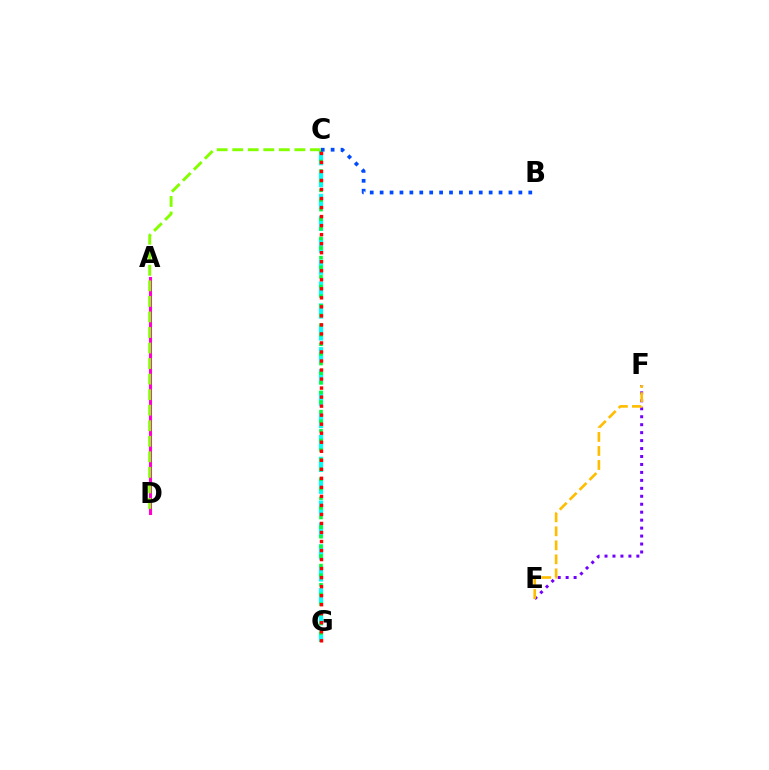{('A', 'D'): [{'color': '#ff00cf', 'line_style': 'solid', 'thickness': 2.22}], ('C', 'G'): [{'color': '#00fff6', 'line_style': 'dashed', 'thickness': 2.98}, {'color': '#00ff39', 'line_style': 'dotted', 'thickness': 2.61}, {'color': '#ff0000', 'line_style': 'dotted', 'thickness': 2.45}], ('E', 'F'): [{'color': '#7200ff', 'line_style': 'dotted', 'thickness': 2.16}, {'color': '#ffbd00', 'line_style': 'dashed', 'thickness': 1.9}], ('B', 'C'): [{'color': '#004bff', 'line_style': 'dotted', 'thickness': 2.69}], ('C', 'D'): [{'color': '#84ff00', 'line_style': 'dashed', 'thickness': 2.11}]}